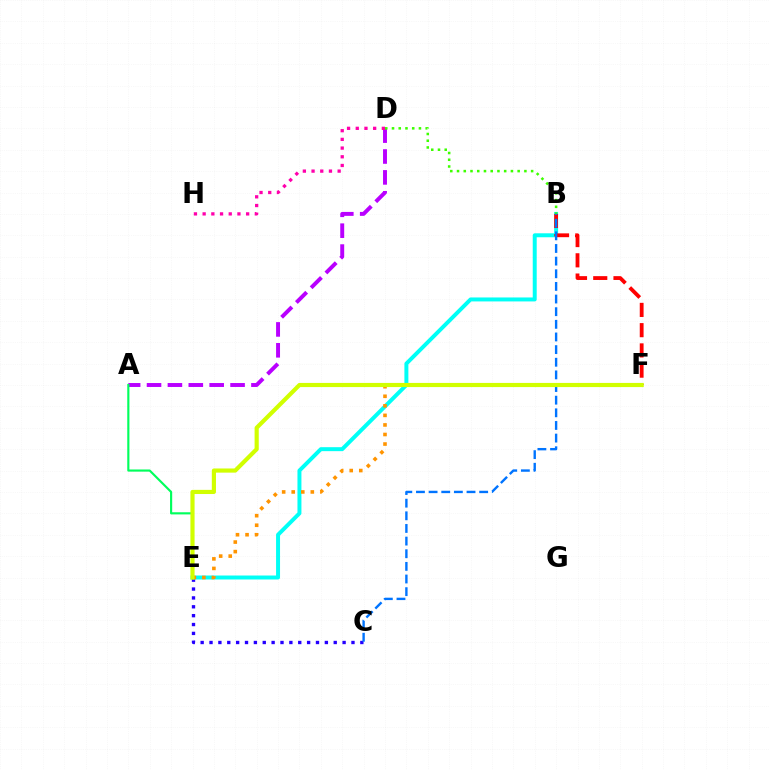{('A', 'D'): [{'color': '#b900ff', 'line_style': 'dashed', 'thickness': 2.84}], ('C', 'E'): [{'color': '#2500ff', 'line_style': 'dotted', 'thickness': 2.41}], ('A', 'E'): [{'color': '#00ff5c', 'line_style': 'solid', 'thickness': 1.55}], ('B', 'E'): [{'color': '#00fff6', 'line_style': 'solid', 'thickness': 2.86}], ('E', 'F'): [{'color': '#ff9400', 'line_style': 'dotted', 'thickness': 2.6}, {'color': '#d1ff00', 'line_style': 'solid', 'thickness': 2.99}], ('D', 'H'): [{'color': '#ff00ac', 'line_style': 'dotted', 'thickness': 2.36}], ('B', 'D'): [{'color': '#3dff00', 'line_style': 'dotted', 'thickness': 1.83}], ('B', 'F'): [{'color': '#ff0000', 'line_style': 'dashed', 'thickness': 2.75}], ('B', 'C'): [{'color': '#0074ff', 'line_style': 'dashed', 'thickness': 1.72}]}